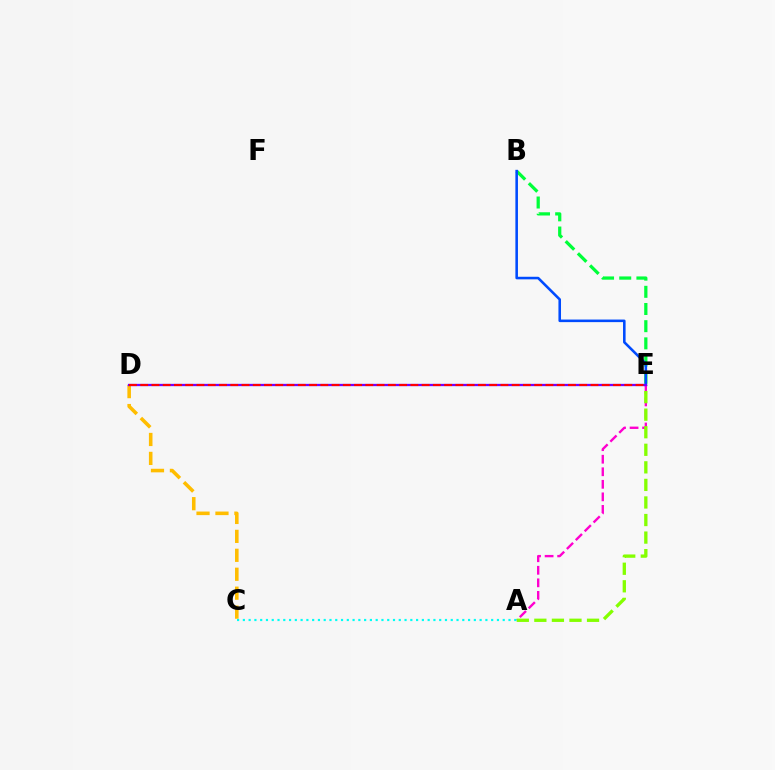{('B', 'E'): [{'color': '#00ff39', 'line_style': 'dashed', 'thickness': 2.33}, {'color': '#004bff', 'line_style': 'solid', 'thickness': 1.85}], ('A', 'E'): [{'color': '#ff00cf', 'line_style': 'dashed', 'thickness': 1.7}, {'color': '#84ff00', 'line_style': 'dashed', 'thickness': 2.39}], ('C', 'D'): [{'color': '#ffbd00', 'line_style': 'dashed', 'thickness': 2.57}], ('D', 'E'): [{'color': '#7200ff', 'line_style': 'solid', 'thickness': 1.66}, {'color': '#ff0000', 'line_style': 'dashed', 'thickness': 1.53}], ('A', 'C'): [{'color': '#00fff6', 'line_style': 'dotted', 'thickness': 1.57}]}